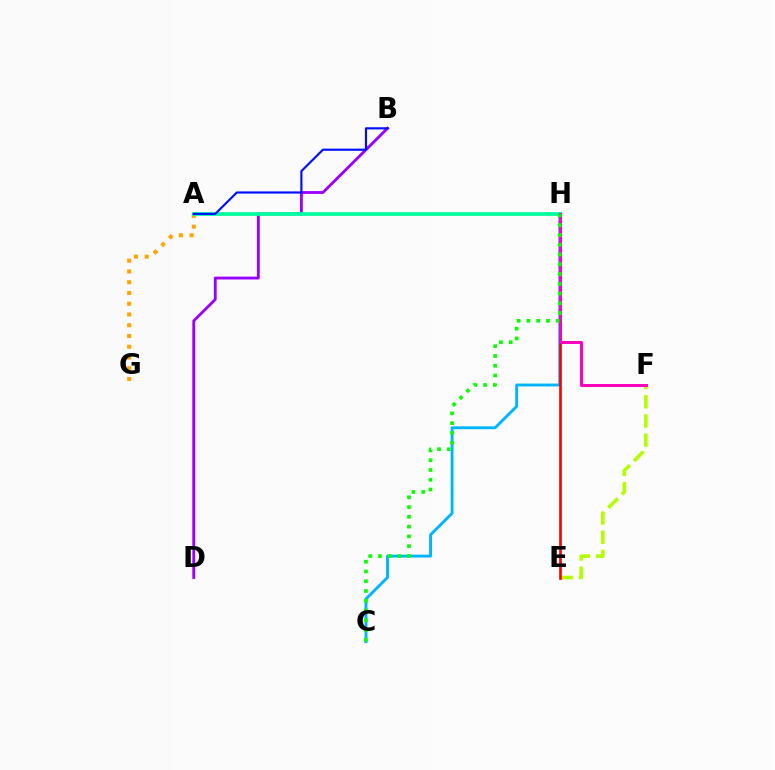{('A', 'G'): [{'color': '#ffa500', 'line_style': 'dotted', 'thickness': 2.92}], ('E', 'F'): [{'color': '#b3ff00', 'line_style': 'dashed', 'thickness': 2.6}], ('C', 'H'): [{'color': '#00b5ff', 'line_style': 'solid', 'thickness': 2.08}, {'color': '#08ff00', 'line_style': 'dotted', 'thickness': 2.65}], ('E', 'H'): [{'color': '#ff0000', 'line_style': 'solid', 'thickness': 1.92}], ('B', 'D'): [{'color': '#9b00ff', 'line_style': 'solid', 'thickness': 2.05}], ('A', 'H'): [{'color': '#00ff9d', 'line_style': 'solid', 'thickness': 2.71}], ('A', 'B'): [{'color': '#0010ff', 'line_style': 'solid', 'thickness': 1.56}], ('F', 'H'): [{'color': '#ff00bd', 'line_style': 'solid', 'thickness': 2.16}]}